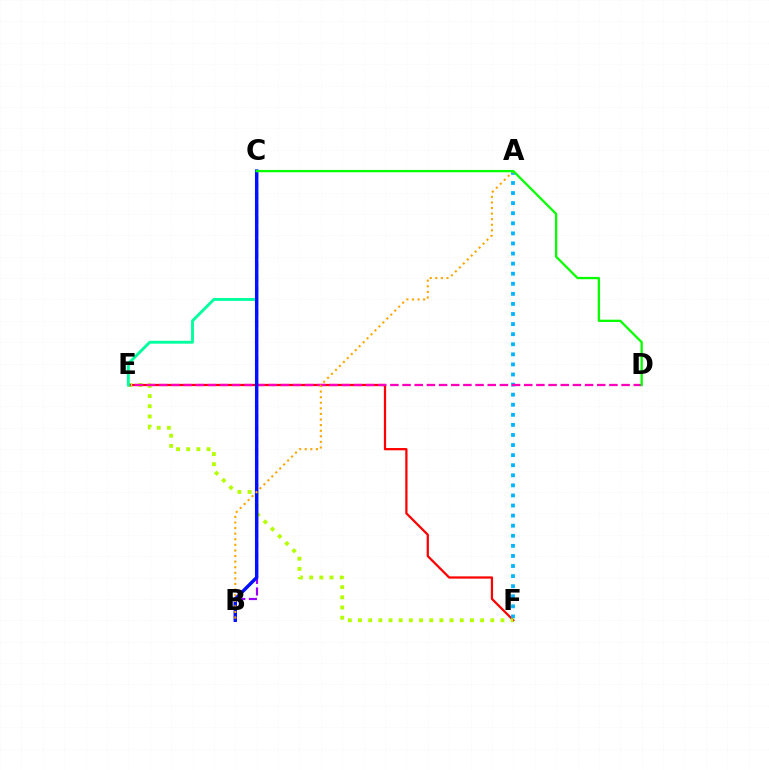{('E', 'F'): [{'color': '#ff0000', 'line_style': 'solid', 'thickness': 1.62}, {'color': '#b3ff00', 'line_style': 'dotted', 'thickness': 2.77}], ('B', 'C'): [{'color': '#9b00ff', 'line_style': 'dashed', 'thickness': 1.58}, {'color': '#0010ff', 'line_style': 'solid', 'thickness': 2.45}], ('A', 'F'): [{'color': '#00b5ff', 'line_style': 'dotted', 'thickness': 2.74}], ('D', 'E'): [{'color': '#ff00bd', 'line_style': 'dashed', 'thickness': 1.65}], ('C', 'E'): [{'color': '#00ff9d', 'line_style': 'solid', 'thickness': 2.07}], ('A', 'B'): [{'color': '#ffa500', 'line_style': 'dotted', 'thickness': 1.52}], ('C', 'D'): [{'color': '#08ff00', 'line_style': 'solid', 'thickness': 1.66}]}